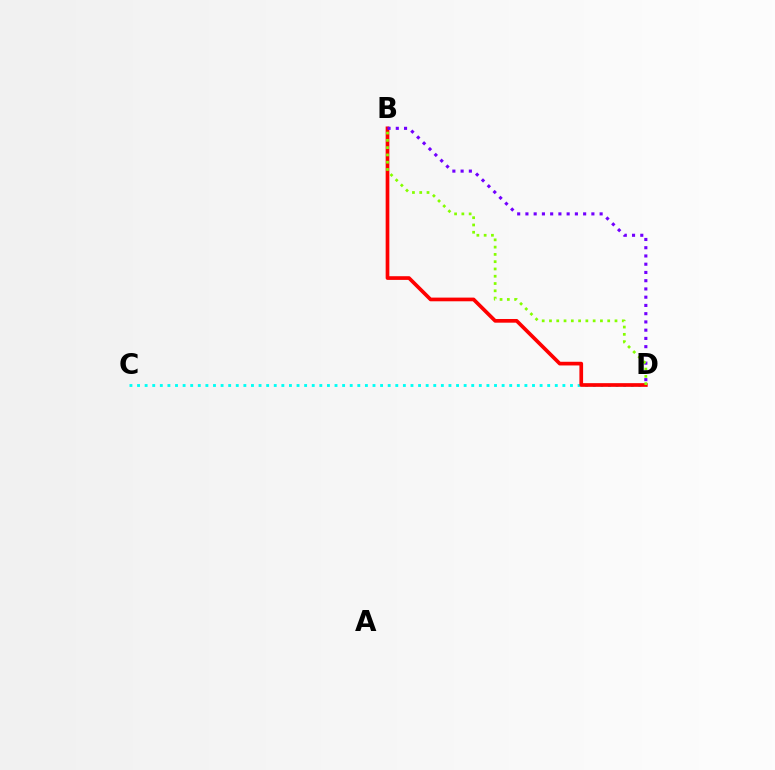{('C', 'D'): [{'color': '#00fff6', 'line_style': 'dotted', 'thickness': 2.06}], ('B', 'D'): [{'color': '#ff0000', 'line_style': 'solid', 'thickness': 2.65}, {'color': '#7200ff', 'line_style': 'dotted', 'thickness': 2.24}, {'color': '#84ff00', 'line_style': 'dotted', 'thickness': 1.98}]}